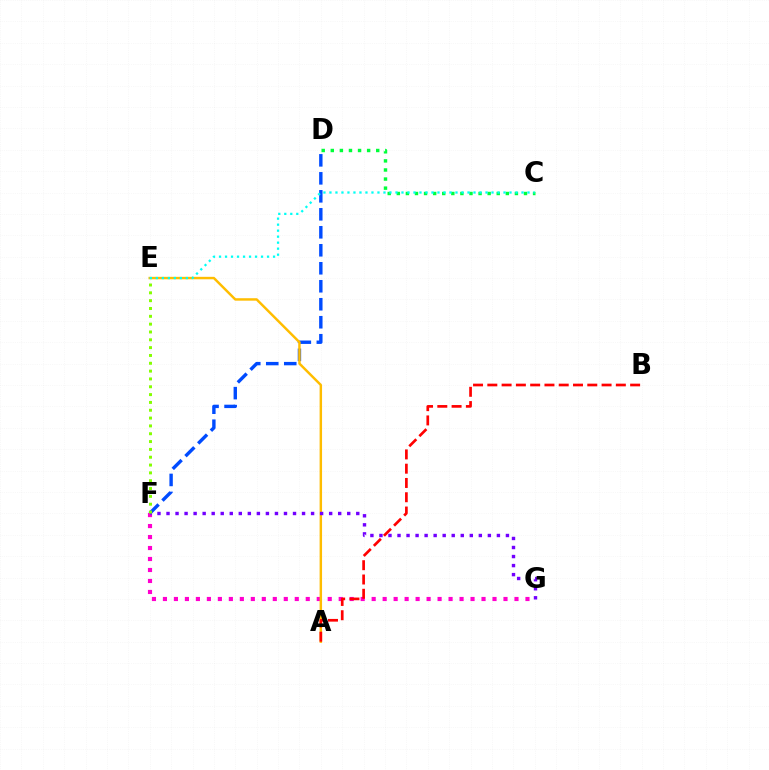{('F', 'G'): [{'color': '#ff00cf', 'line_style': 'dotted', 'thickness': 2.98}, {'color': '#7200ff', 'line_style': 'dotted', 'thickness': 2.45}], ('D', 'F'): [{'color': '#004bff', 'line_style': 'dashed', 'thickness': 2.44}], ('A', 'E'): [{'color': '#ffbd00', 'line_style': 'solid', 'thickness': 1.77}], ('C', 'D'): [{'color': '#00ff39', 'line_style': 'dotted', 'thickness': 2.47}], ('A', 'B'): [{'color': '#ff0000', 'line_style': 'dashed', 'thickness': 1.94}], ('C', 'E'): [{'color': '#00fff6', 'line_style': 'dotted', 'thickness': 1.63}], ('E', 'F'): [{'color': '#84ff00', 'line_style': 'dotted', 'thickness': 2.13}]}